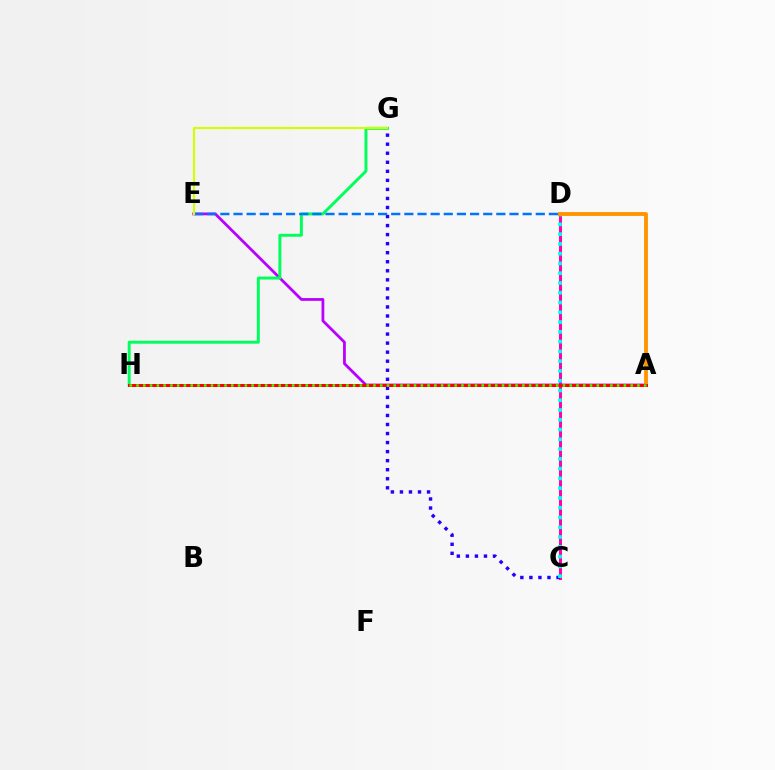{('C', 'D'): [{'color': '#ff00ac', 'line_style': 'solid', 'thickness': 2.15}, {'color': '#00fff6', 'line_style': 'dotted', 'thickness': 2.66}], ('C', 'G'): [{'color': '#2500ff', 'line_style': 'dotted', 'thickness': 2.46}], ('A', 'E'): [{'color': '#b900ff', 'line_style': 'solid', 'thickness': 2.0}], ('A', 'D'): [{'color': '#ff9400', 'line_style': 'solid', 'thickness': 2.77}], ('G', 'H'): [{'color': '#00ff5c', 'line_style': 'solid', 'thickness': 2.13}], ('A', 'H'): [{'color': '#ff0000', 'line_style': 'solid', 'thickness': 2.16}, {'color': '#3dff00', 'line_style': 'dotted', 'thickness': 1.84}], ('D', 'E'): [{'color': '#0074ff', 'line_style': 'dashed', 'thickness': 1.79}], ('E', 'G'): [{'color': '#d1ff00', 'line_style': 'solid', 'thickness': 1.52}]}